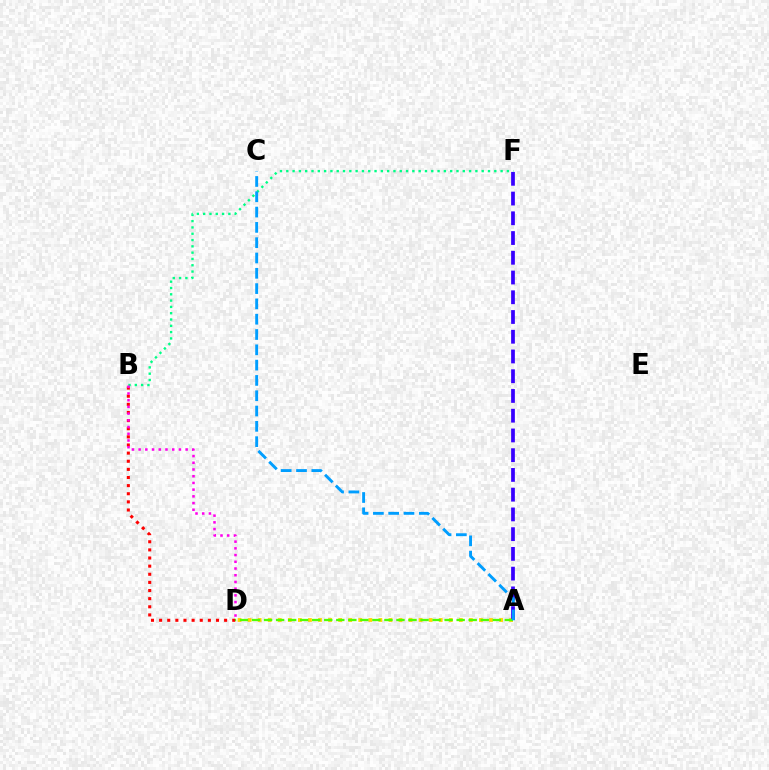{('A', 'D'): [{'color': '#ffd500', 'line_style': 'dotted', 'thickness': 2.73}, {'color': '#4fff00', 'line_style': 'dashed', 'thickness': 1.64}], ('A', 'F'): [{'color': '#3700ff', 'line_style': 'dashed', 'thickness': 2.68}], ('B', 'D'): [{'color': '#ff0000', 'line_style': 'dotted', 'thickness': 2.21}, {'color': '#ff00ed', 'line_style': 'dotted', 'thickness': 1.82}], ('B', 'F'): [{'color': '#00ff86', 'line_style': 'dotted', 'thickness': 1.71}], ('A', 'C'): [{'color': '#009eff', 'line_style': 'dashed', 'thickness': 2.08}]}